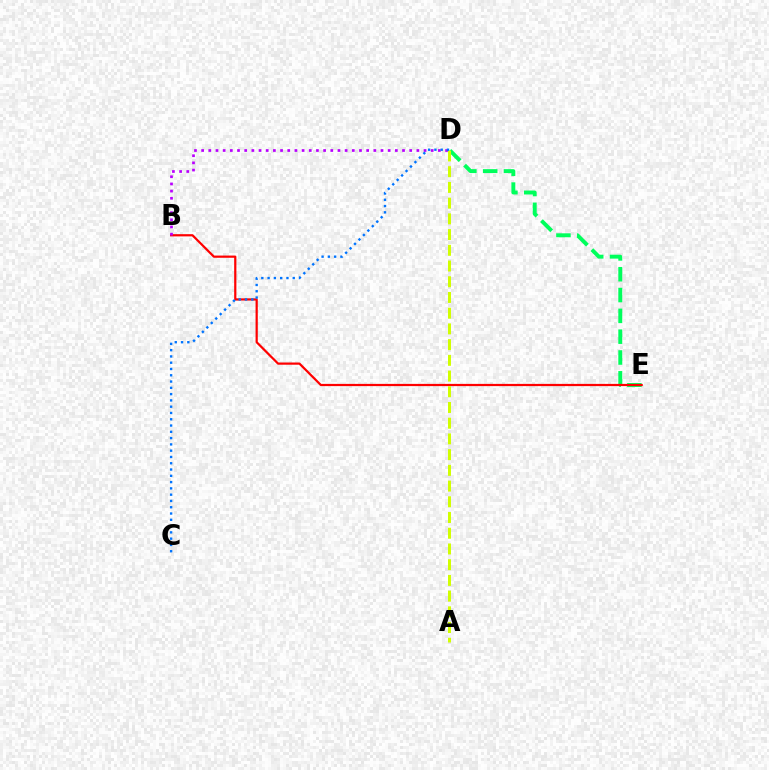{('D', 'E'): [{'color': '#00ff5c', 'line_style': 'dashed', 'thickness': 2.83}], ('B', 'E'): [{'color': '#ff0000', 'line_style': 'solid', 'thickness': 1.6}], ('B', 'D'): [{'color': '#b900ff', 'line_style': 'dotted', 'thickness': 1.95}], ('A', 'D'): [{'color': '#d1ff00', 'line_style': 'dashed', 'thickness': 2.14}], ('C', 'D'): [{'color': '#0074ff', 'line_style': 'dotted', 'thickness': 1.71}]}